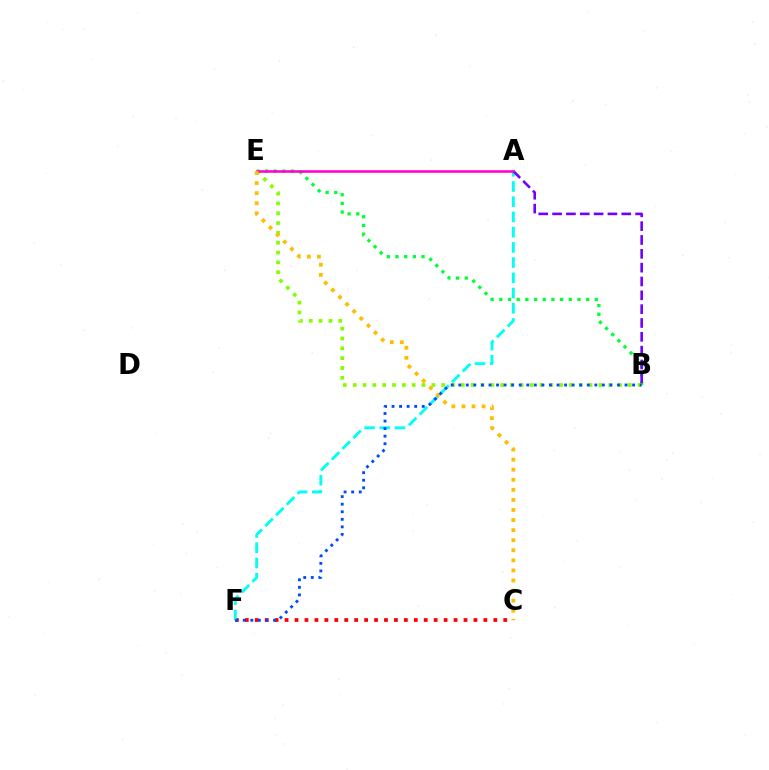{('C', 'F'): [{'color': '#ff0000', 'line_style': 'dotted', 'thickness': 2.7}], ('B', 'E'): [{'color': '#00ff39', 'line_style': 'dotted', 'thickness': 2.36}, {'color': '#84ff00', 'line_style': 'dotted', 'thickness': 2.67}], ('A', 'F'): [{'color': '#00fff6', 'line_style': 'dashed', 'thickness': 2.07}], ('A', 'B'): [{'color': '#7200ff', 'line_style': 'dashed', 'thickness': 1.88}], ('A', 'E'): [{'color': '#ff00cf', 'line_style': 'solid', 'thickness': 1.84}], ('C', 'E'): [{'color': '#ffbd00', 'line_style': 'dotted', 'thickness': 2.74}], ('B', 'F'): [{'color': '#004bff', 'line_style': 'dotted', 'thickness': 2.05}]}